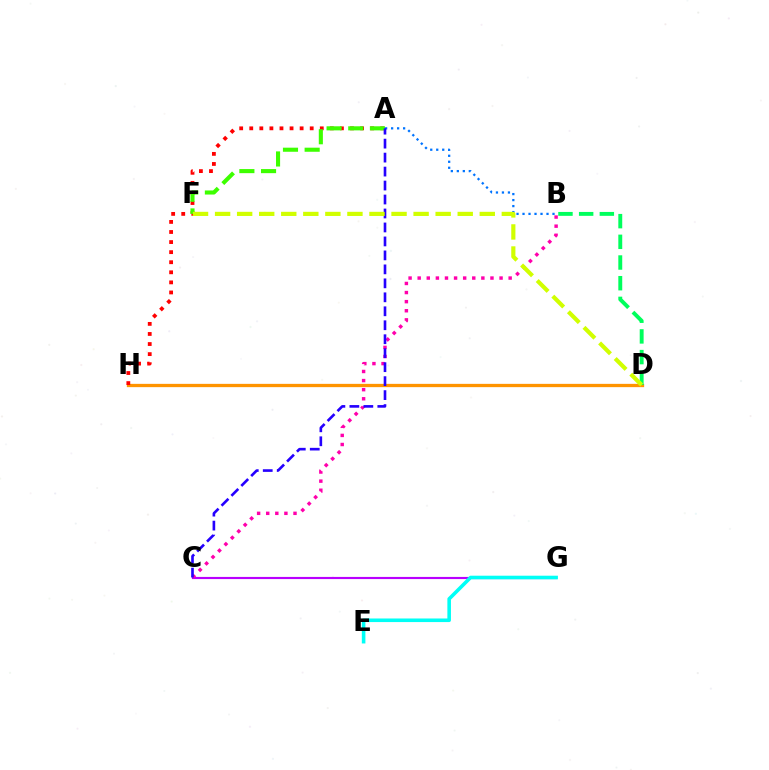{('D', 'H'): [{'color': '#ff9400', 'line_style': 'solid', 'thickness': 2.37}], ('C', 'G'): [{'color': '#b900ff', 'line_style': 'solid', 'thickness': 1.55}], ('B', 'D'): [{'color': '#00ff5c', 'line_style': 'dashed', 'thickness': 2.81}], ('B', 'C'): [{'color': '#ff00ac', 'line_style': 'dotted', 'thickness': 2.47}], ('A', 'H'): [{'color': '#ff0000', 'line_style': 'dotted', 'thickness': 2.74}], ('A', 'F'): [{'color': '#3dff00', 'line_style': 'dashed', 'thickness': 2.94}], ('E', 'G'): [{'color': '#00fff6', 'line_style': 'solid', 'thickness': 2.58}], ('A', 'B'): [{'color': '#0074ff', 'line_style': 'dotted', 'thickness': 1.63}], ('A', 'C'): [{'color': '#2500ff', 'line_style': 'dashed', 'thickness': 1.9}], ('D', 'F'): [{'color': '#d1ff00', 'line_style': 'dashed', 'thickness': 3.0}]}